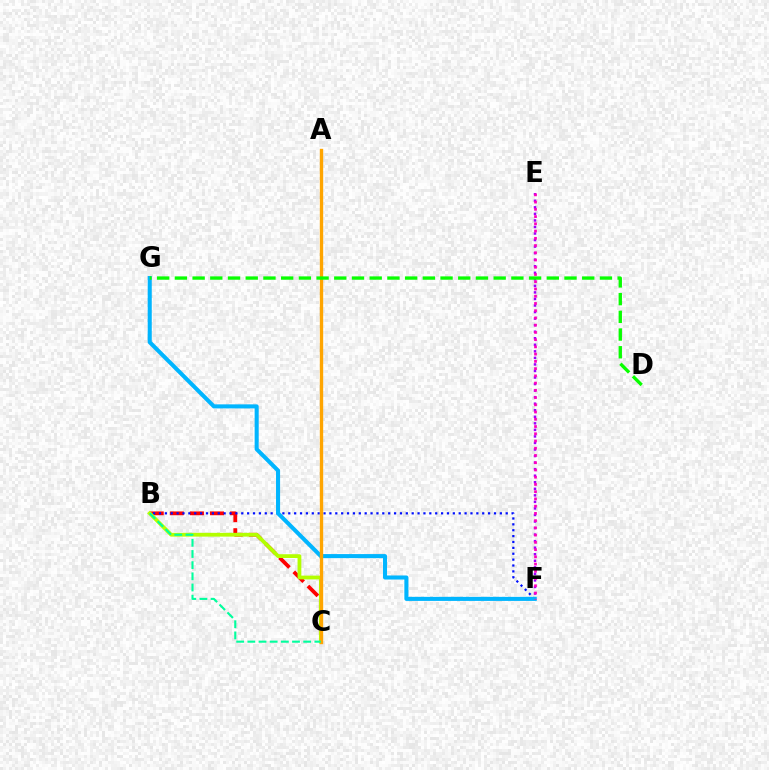{('B', 'C'): [{'color': '#ff0000', 'line_style': 'dashed', 'thickness': 2.73}, {'color': '#b3ff00', 'line_style': 'solid', 'thickness': 2.72}, {'color': '#00ff9d', 'line_style': 'dashed', 'thickness': 1.52}], ('B', 'F'): [{'color': '#0010ff', 'line_style': 'dotted', 'thickness': 1.6}], ('E', 'F'): [{'color': '#9b00ff', 'line_style': 'dotted', 'thickness': 1.78}, {'color': '#ff00bd', 'line_style': 'dotted', 'thickness': 1.97}], ('F', 'G'): [{'color': '#00b5ff', 'line_style': 'solid', 'thickness': 2.92}], ('A', 'C'): [{'color': '#ffa500', 'line_style': 'solid', 'thickness': 2.42}], ('D', 'G'): [{'color': '#08ff00', 'line_style': 'dashed', 'thickness': 2.41}]}